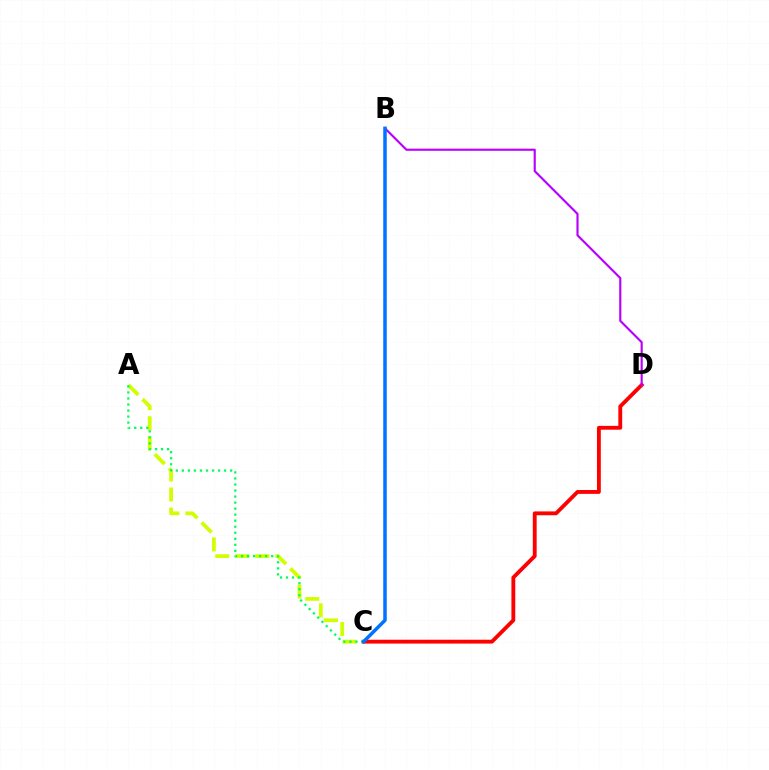{('C', 'D'): [{'color': '#ff0000', 'line_style': 'solid', 'thickness': 2.77}], ('B', 'D'): [{'color': '#b900ff', 'line_style': 'solid', 'thickness': 1.54}], ('A', 'C'): [{'color': '#d1ff00', 'line_style': 'dashed', 'thickness': 2.72}, {'color': '#00ff5c', 'line_style': 'dotted', 'thickness': 1.64}], ('B', 'C'): [{'color': '#0074ff', 'line_style': 'solid', 'thickness': 2.53}]}